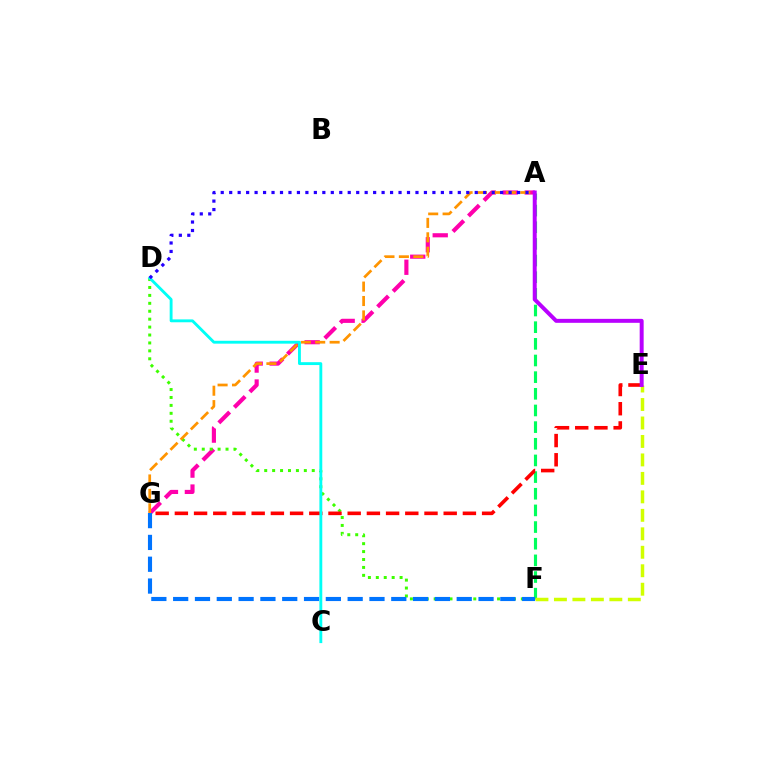{('A', 'G'): [{'color': '#ff00ac', 'line_style': 'dashed', 'thickness': 2.98}, {'color': '#ff9400', 'line_style': 'dashed', 'thickness': 1.96}], ('A', 'F'): [{'color': '#00ff5c', 'line_style': 'dashed', 'thickness': 2.26}], ('D', 'F'): [{'color': '#3dff00', 'line_style': 'dotted', 'thickness': 2.15}], ('E', 'G'): [{'color': '#ff0000', 'line_style': 'dashed', 'thickness': 2.61}], ('F', 'G'): [{'color': '#0074ff', 'line_style': 'dashed', 'thickness': 2.96}], ('C', 'D'): [{'color': '#00fff6', 'line_style': 'solid', 'thickness': 2.07}], ('A', 'D'): [{'color': '#2500ff', 'line_style': 'dotted', 'thickness': 2.3}], ('E', 'F'): [{'color': '#d1ff00', 'line_style': 'dashed', 'thickness': 2.51}], ('A', 'E'): [{'color': '#b900ff', 'line_style': 'solid', 'thickness': 2.86}]}